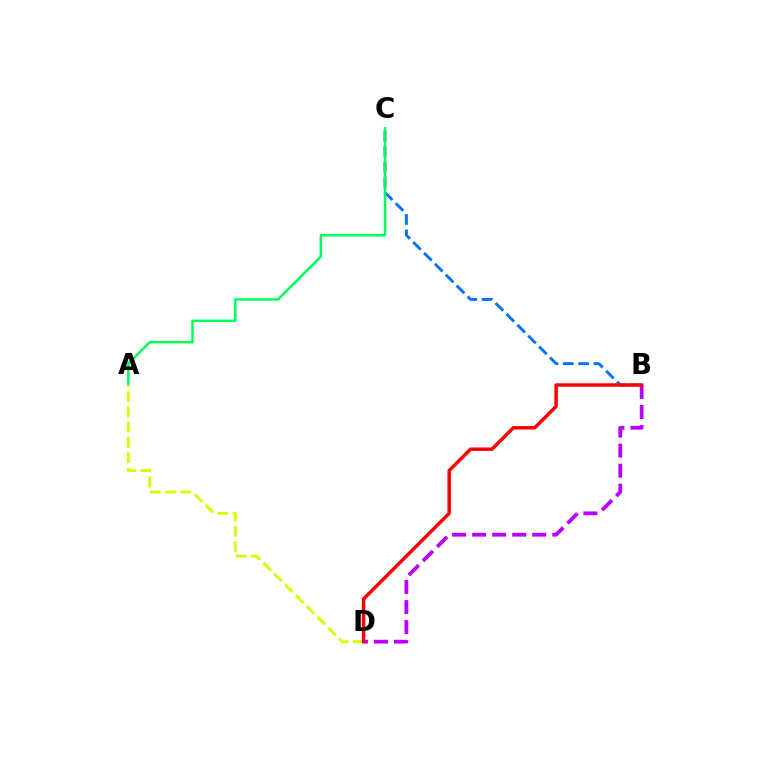{('B', 'C'): [{'color': '#0074ff', 'line_style': 'dashed', 'thickness': 2.09}], ('B', 'D'): [{'color': '#b900ff', 'line_style': 'dashed', 'thickness': 2.72}, {'color': '#ff0000', 'line_style': 'solid', 'thickness': 2.48}], ('A', 'C'): [{'color': '#00ff5c', 'line_style': 'solid', 'thickness': 1.81}], ('A', 'D'): [{'color': '#d1ff00', 'line_style': 'dashed', 'thickness': 2.07}]}